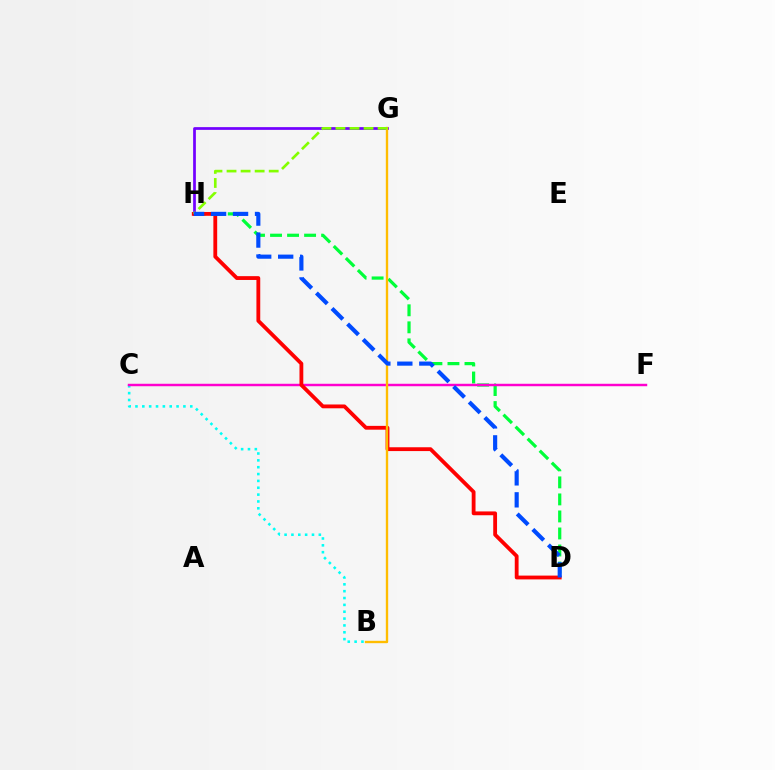{('D', 'H'): [{'color': '#00ff39', 'line_style': 'dashed', 'thickness': 2.31}, {'color': '#ff0000', 'line_style': 'solid', 'thickness': 2.75}, {'color': '#004bff', 'line_style': 'dashed', 'thickness': 2.99}], ('B', 'C'): [{'color': '#00fff6', 'line_style': 'dotted', 'thickness': 1.86}], ('G', 'H'): [{'color': '#7200ff', 'line_style': 'solid', 'thickness': 1.97}, {'color': '#84ff00', 'line_style': 'dashed', 'thickness': 1.91}], ('C', 'F'): [{'color': '#ff00cf', 'line_style': 'solid', 'thickness': 1.77}], ('B', 'G'): [{'color': '#ffbd00', 'line_style': 'solid', 'thickness': 1.69}]}